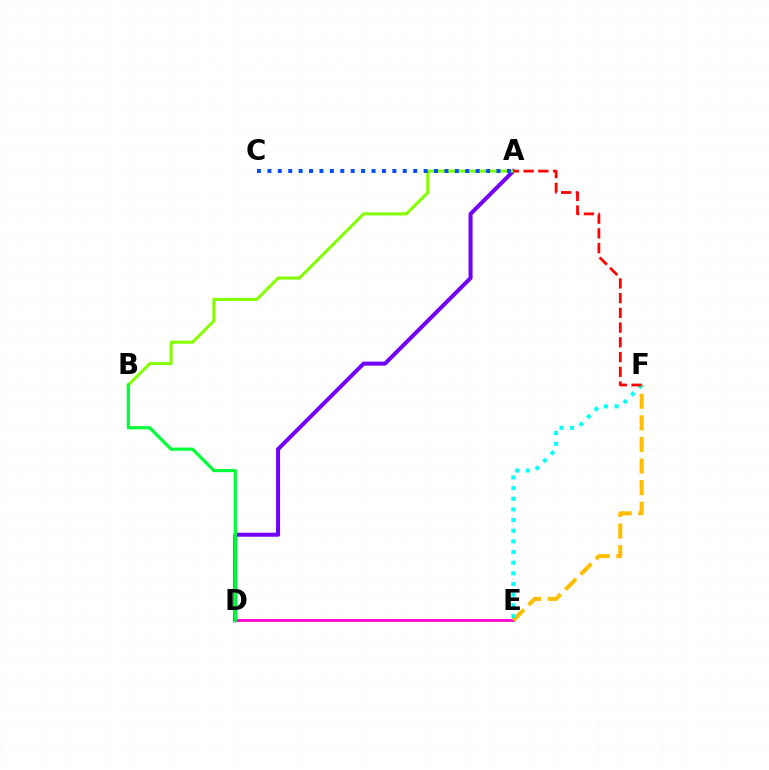{('A', 'D'): [{'color': '#7200ff', 'line_style': 'solid', 'thickness': 2.9}], ('D', 'E'): [{'color': '#ff00cf', 'line_style': 'solid', 'thickness': 2.01}], ('E', 'F'): [{'color': '#ffbd00', 'line_style': 'dashed', 'thickness': 2.93}, {'color': '#00fff6', 'line_style': 'dotted', 'thickness': 2.9}], ('A', 'B'): [{'color': '#84ff00', 'line_style': 'solid', 'thickness': 2.19}], ('B', 'D'): [{'color': '#00ff39', 'line_style': 'solid', 'thickness': 2.31}], ('A', 'F'): [{'color': '#ff0000', 'line_style': 'dashed', 'thickness': 2.0}], ('A', 'C'): [{'color': '#004bff', 'line_style': 'dotted', 'thickness': 2.83}]}